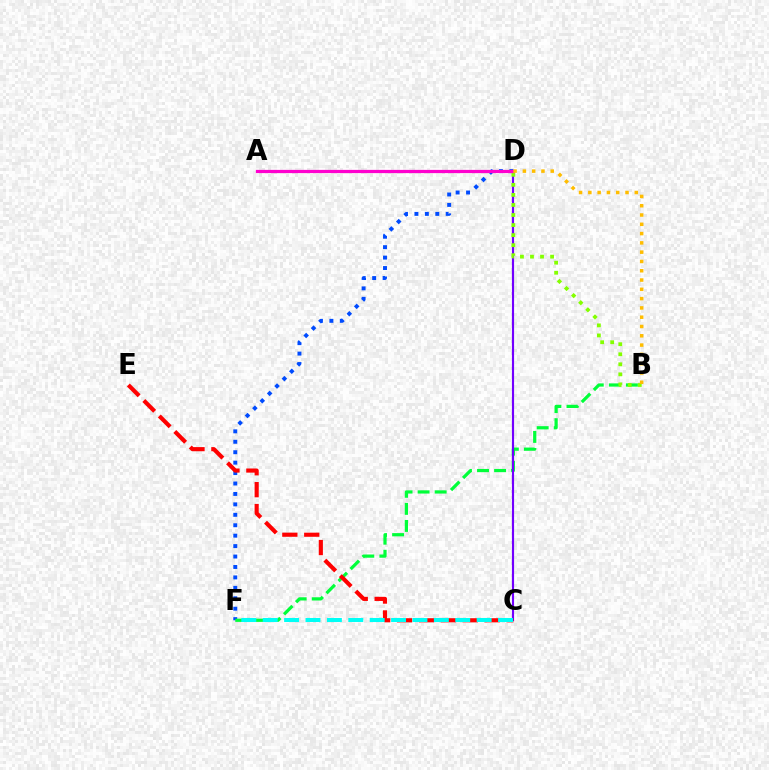{('D', 'F'): [{'color': '#004bff', 'line_style': 'dotted', 'thickness': 2.83}], ('B', 'F'): [{'color': '#00ff39', 'line_style': 'dashed', 'thickness': 2.32}], ('C', 'D'): [{'color': '#7200ff', 'line_style': 'solid', 'thickness': 1.54}], ('C', 'E'): [{'color': '#ff0000', 'line_style': 'dashed', 'thickness': 2.98}], ('C', 'F'): [{'color': '#00fff6', 'line_style': 'dashed', 'thickness': 2.91}], ('B', 'D'): [{'color': '#84ff00', 'line_style': 'dotted', 'thickness': 2.73}, {'color': '#ffbd00', 'line_style': 'dotted', 'thickness': 2.52}], ('A', 'D'): [{'color': '#ff00cf', 'line_style': 'solid', 'thickness': 2.32}]}